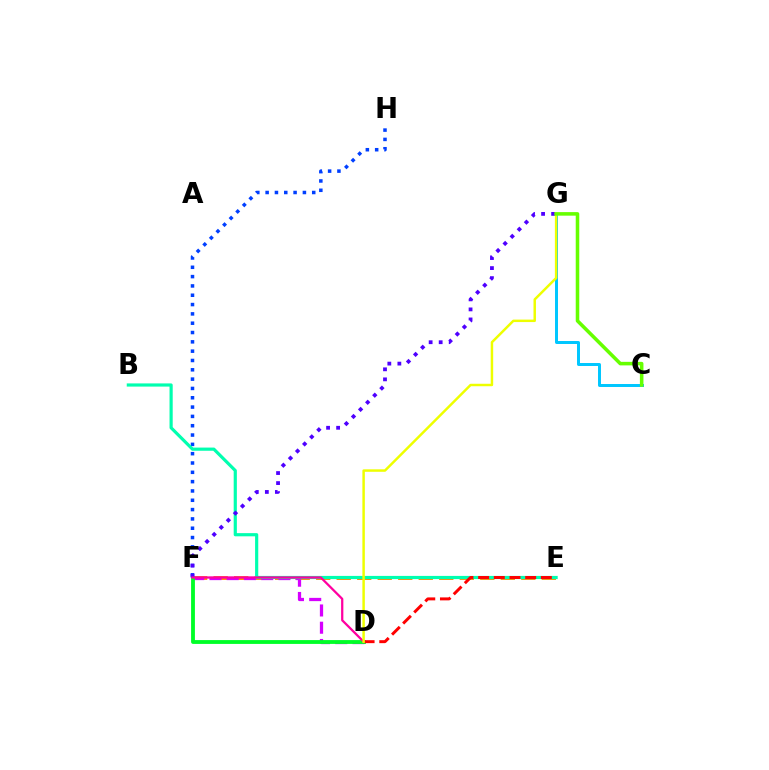{('E', 'F'): [{'color': '#ff8800', 'line_style': 'dashed', 'thickness': 2.79}], ('D', 'F'): [{'color': '#d600ff', 'line_style': 'dashed', 'thickness': 2.34}, {'color': '#00ff27', 'line_style': 'solid', 'thickness': 2.76}, {'color': '#ff00a0', 'line_style': 'solid', 'thickness': 1.62}], ('F', 'H'): [{'color': '#003fff', 'line_style': 'dotted', 'thickness': 2.53}], ('B', 'E'): [{'color': '#00ffaf', 'line_style': 'solid', 'thickness': 2.29}], ('C', 'G'): [{'color': '#00c7ff', 'line_style': 'solid', 'thickness': 2.14}, {'color': '#66ff00', 'line_style': 'solid', 'thickness': 2.56}], ('F', 'G'): [{'color': '#4f00ff', 'line_style': 'dotted', 'thickness': 2.73}], ('D', 'E'): [{'color': '#ff0000', 'line_style': 'dashed', 'thickness': 2.13}], ('D', 'G'): [{'color': '#eeff00', 'line_style': 'solid', 'thickness': 1.78}]}